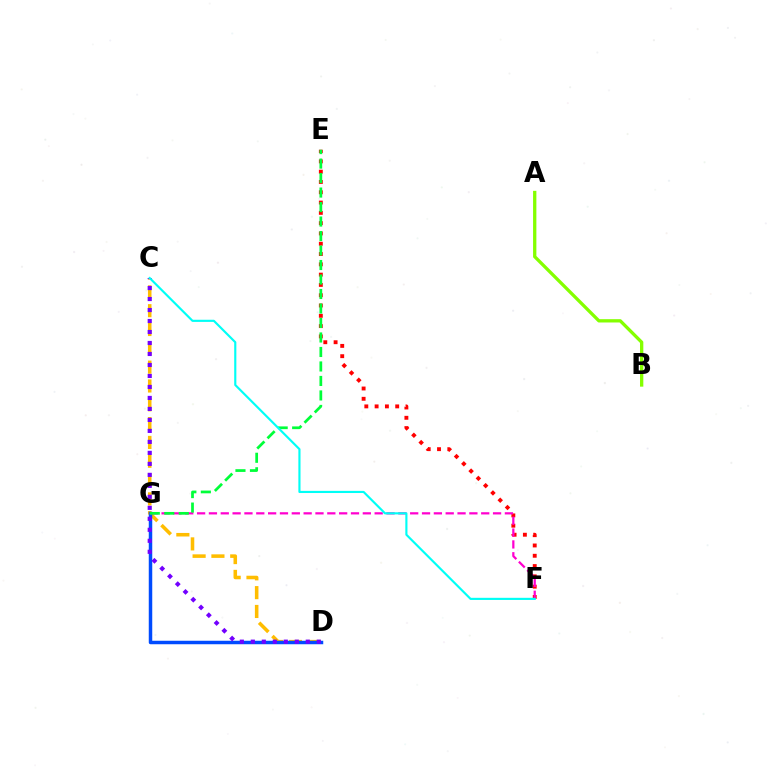{('C', 'D'): [{'color': '#ffbd00', 'line_style': 'dashed', 'thickness': 2.56}, {'color': '#7200ff', 'line_style': 'dotted', 'thickness': 2.99}], ('D', 'G'): [{'color': '#004bff', 'line_style': 'solid', 'thickness': 2.51}], ('A', 'B'): [{'color': '#84ff00', 'line_style': 'solid', 'thickness': 2.38}], ('E', 'F'): [{'color': '#ff0000', 'line_style': 'dotted', 'thickness': 2.8}], ('F', 'G'): [{'color': '#ff00cf', 'line_style': 'dashed', 'thickness': 1.61}], ('E', 'G'): [{'color': '#00ff39', 'line_style': 'dashed', 'thickness': 1.97}], ('C', 'F'): [{'color': '#00fff6', 'line_style': 'solid', 'thickness': 1.55}]}